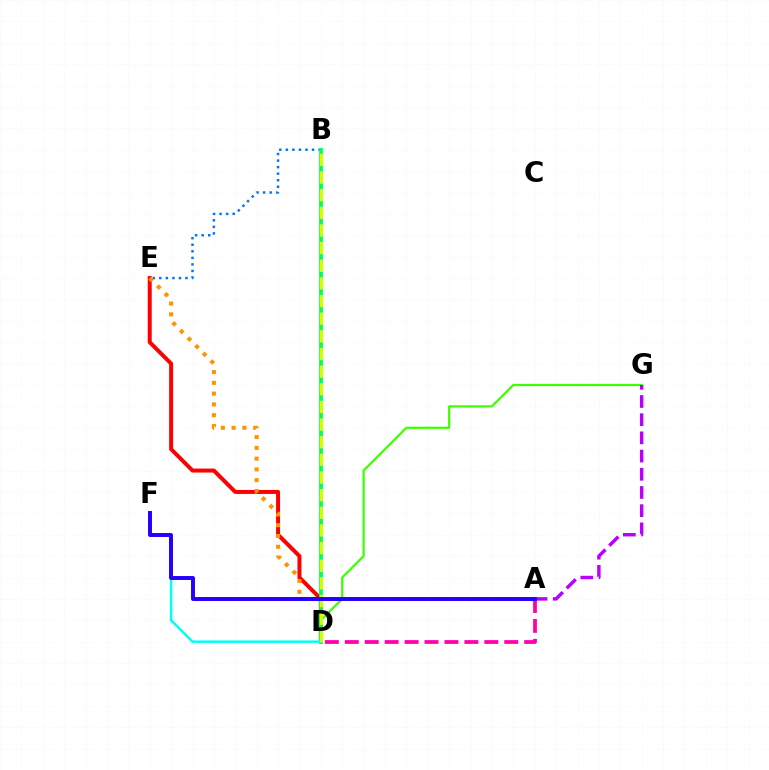{('B', 'E'): [{'color': '#0074ff', 'line_style': 'dotted', 'thickness': 1.78}], ('D', 'E'): [{'color': '#ff0000', 'line_style': 'solid', 'thickness': 2.86}, {'color': '#ff9400', 'line_style': 'dotted', 'thickness': 2.93}], ('A', 'D'): [{'color': '#ff00ac', 'line_style': 'dashed', 'thickness': 2.71}], ('D', 'G'): [{'color': '#3dff00', 'line_style': 'solid', 'thickness': 1.59}], ('B', 'D'): [{'color': '#00ff5c', 'line_style': 'solid', 'thickness': 2.74}, {'color': '#d1ff00', 'line_style': 'dashed', 'thickness': 2.4}], ('D', 'F'): [{'color': '#00fff6', 'line_style': 'solid', 'thickness': 1.78}], ('A', 'G'): [{'color': '#b900ff', 'line_style': 'dashed', 'thickness': 2.47}], ('A', 'F'): [{'color': '#2500ff', 'line_style': 'solid', 'thickness': 2.84}]}